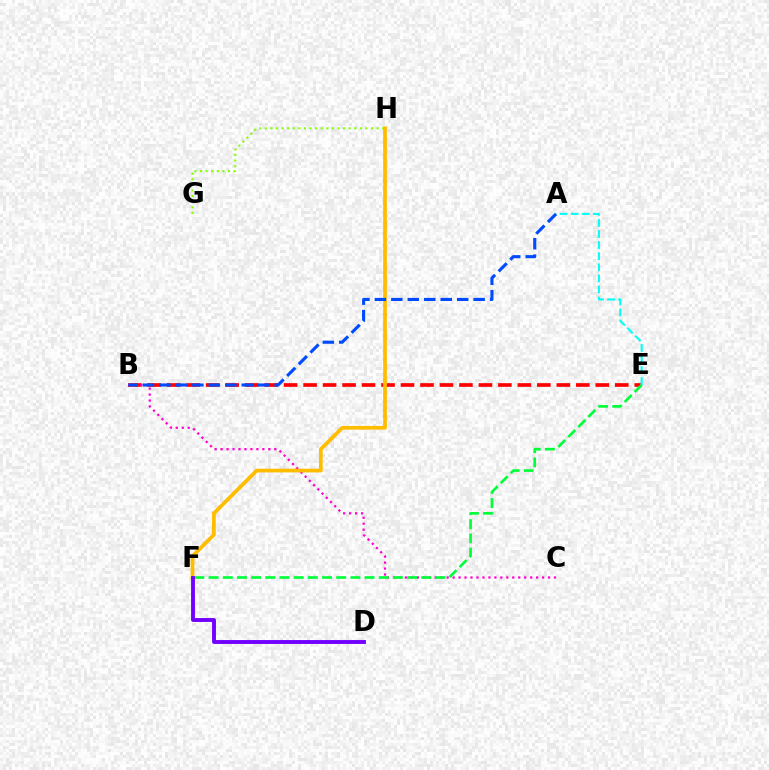{('B', 'E'): [{'color': '#ff0000', 'line_style': 'dashed', 'thickness': 2.65}], ('B', 'C'): [{'color': '#ff00cf', 'line_style': 'dotted', 'thickness': 1.62}], ('G', 'H'): [{'color': '#84ff00', 'line_style': 'dotted', 'thickness': 1.52}], ('F', 'H'): [{'color': '#ffbd00', 'line_style': 'solid', 'thickness': 2.69}], ('A', 'B'): [{'color': '#004bff', 'line_style': 'dashed', 'thickness': 2.24}], ('E', 'F'): [{'color': '#00ff39', 'line_style': 'dashed', 'thickness': 1.93}], ('D', 'F'): [{'color': '#7200ff', 'line_style': 'solid', 'thickness': 2.8}], ('A', 'E'): [{'color': '#00fff6', 'line_style': 'dashed', 'thickness': 1.51}]}